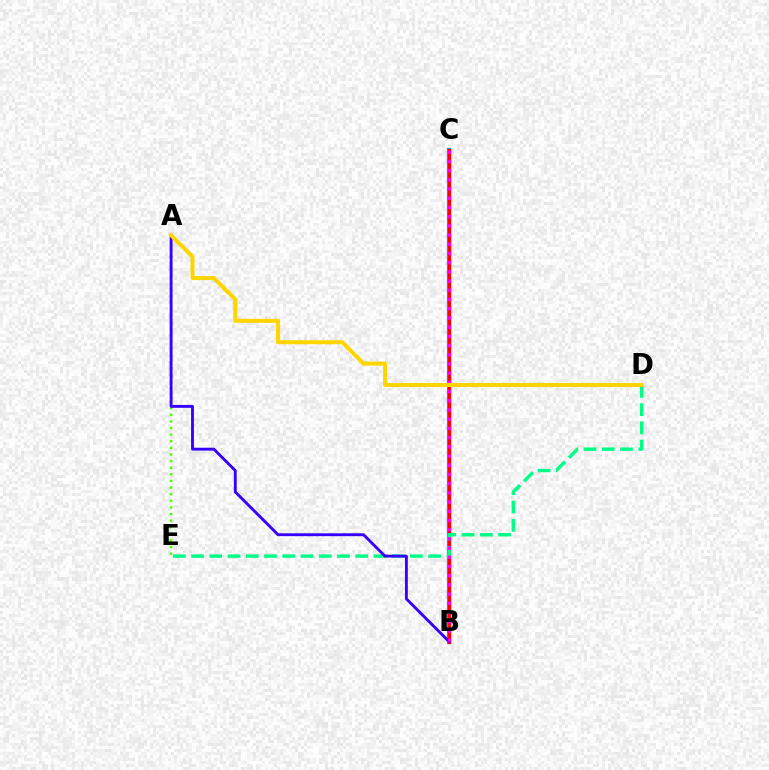{('B', 'C'): [{'color': '#009eff', 'line_style': 'solid', 'thickness': 2.99}, {'color': '#ff0000', 'line_style': 'solid', 'thickness': 2.33}, {'color': '#ff00ed', 'line_style': 'dotted', 'thickness': 2.5}], ('D', 'E'): [{'color': '#00ff86', 'line_style': 'dashed', 'thickness': 2.48}], ('A', 'E'): [{'color': '#4fff00', 'line_style': 'dotted', 'thickness': 1.8}], ('A', 'B'): [{'color': '#3700ff', 'line_style': 'solid', 'thickness': 2.07}], ('A', 'D'): [{'color': '#ffd500', 'line_style': 'solid', 'thickness': 2.9}]}